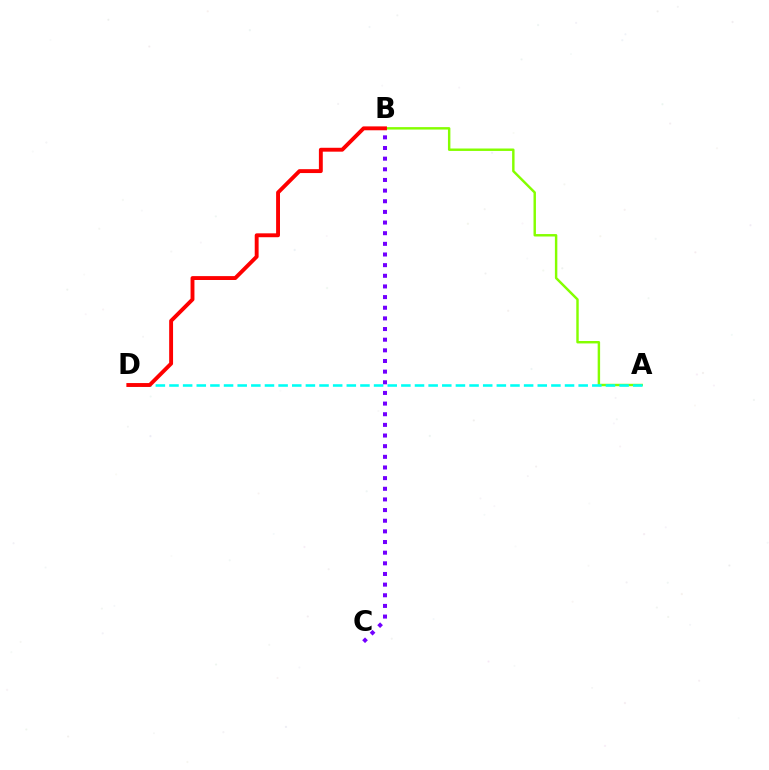{('B', 'C'): [{'color': '#7200ff', 'line_style': 'dotted', 'thickness': 2.89}], ('A', 'B'): [{'color': '#84ff00', 'line_style': 'solid', 'thickness': 1.76}], ('A', 'D'): [{'color': '#00fff6', 'line_style': 'dashed', 'thickness': 1.85}], ('B', 'D'): [{'color': '#ff0000', 'line_style': 'solid', 'thickness': 2.8}]}